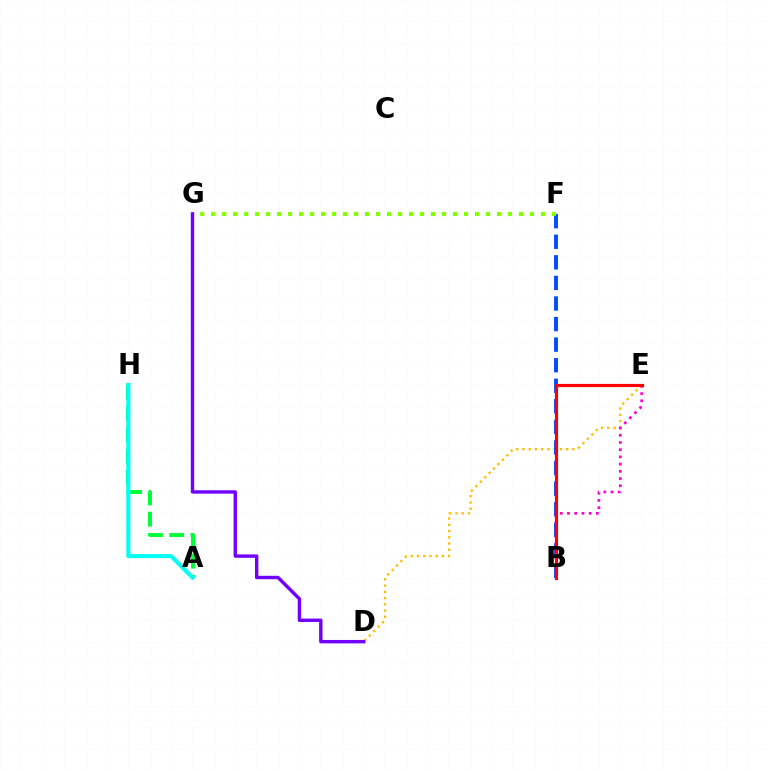{('A', 'H'): [{'color': '#00ff39', 'line_style': 'dashed', 'thickness': 2.89}, {'color': '#00fff6', 'line_style': 'solid', 'thickness': 2.94}], ('D', 'E'): [{'color': '#ffbd00', 'line_style': 'dotted', 'thickness': 1.7}], ('B', 'F'): [{'color': '#004bff', 'line_style': 'dashed', 'thickness': 2.8}], ('F', 'G'): [{'color': '#84ff00', 'line_style': 'dotted', 'thickness': 2.99}], ('B', 'E'): [{'color': '#ff00cf', 'line_style': 'dotted', 'thickness': 1.96}, {'color': '#ff0000', 'line_style': 'solid', 'thickness': 2.28}], ('D', 'G'): [{'color': '#7200ff', 'line_style': 'solid', 'thickness': 2.46}]}